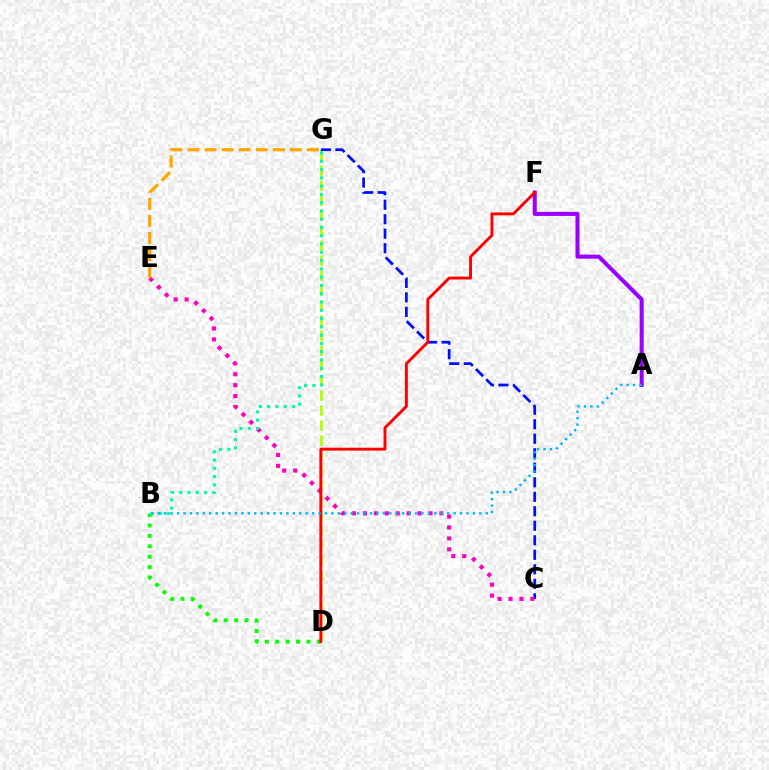{('D', 'G'): [{'color': '#b3ff00', 'line_style': 'dashed', 'thickness': 2.04}], ('C', 'G'): [{'color': '#0010ff', 'line_style': 'dashed', 'thickness': 1.97}], ('A', 'F'): [{'color': '#9b00ff', 'line_style': 'solid', 'thickness': 2.91}], ('B', 'D'): [{'color': '#08ff00', 'line_style': 'dotted', 'thickness': 2.83}], ('C', 'E'): [{'color': '#ff00bd', 'line_style': 'dotted', 'thickness': 2.97}], ('D', 'F'): [{'color': '#ff0000', 'line_style': 'solid', 'thickness': 2.08}], ('B', 'G'): [{'color': '#00ff9d', 'line_style': 'dotted', 'thickness': 2.25}], ('E', 'G'): [{'color': '#ffa500', 'line_style': 'dashed', 'thickness': 2.32}], ('A', 'B'): [{'color': '#00b5ff', 'line_style': 'dotted', 'thickness': 1.75}]}